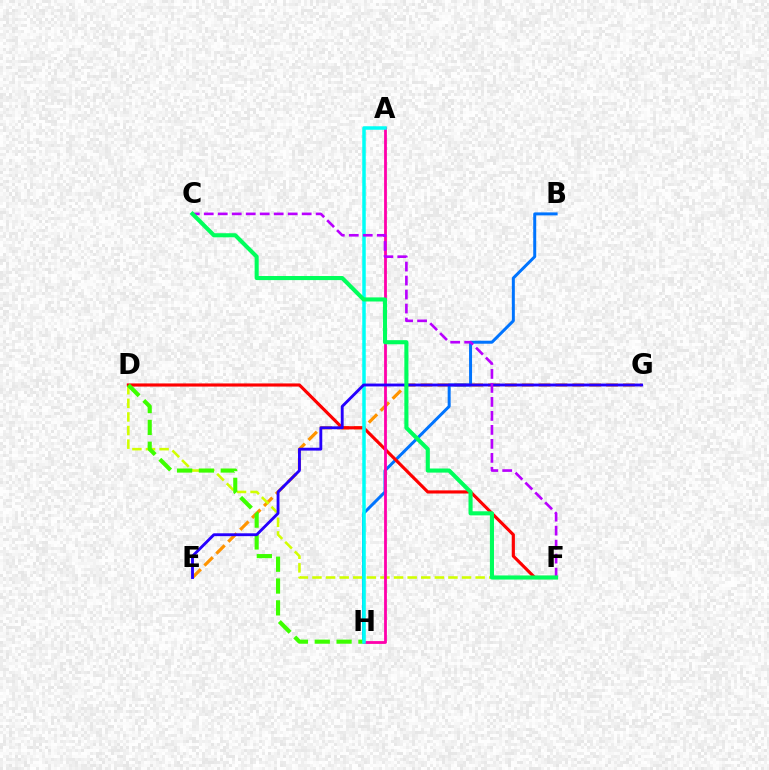{('E', 'G'): [{'color': '#ff9400', 'line_style': 'dashed', 'thickness': 2.29}, {'color': '#2500ff', 'line_style': 'solid', 'thickness': 2.06}], ('B', 'H'): [{'color': '#0074ff', 'line_style': 'solid', 'thickness': 2.15}], ('D', 'F'): [{'color': '#d1ff00', 'line_style': 'dashed', 'thickness': 1.85}, {'color': '#ff0000', 'line_style': 'solid', 'thickness': 2.26}], ('D', 'H'): [{'color': '#3dff00', 'line_style': 'dashed', 'thickness': 2.96}], ('A', 'H'): [{'color': '#ff00ac', 'line_style': 'solid', 'thickness': 2.01}, {'color': '#00fff6', 'line_style': 'solid', 'thickness': 2.52}], ('C', 'F'): [{'color': '#b900ff', 'line_style': 'dashed', 'thickness': 1.9}, {'color': '#00ff5c', 'line_style': 'solid', 'thickness': 2.95}]}